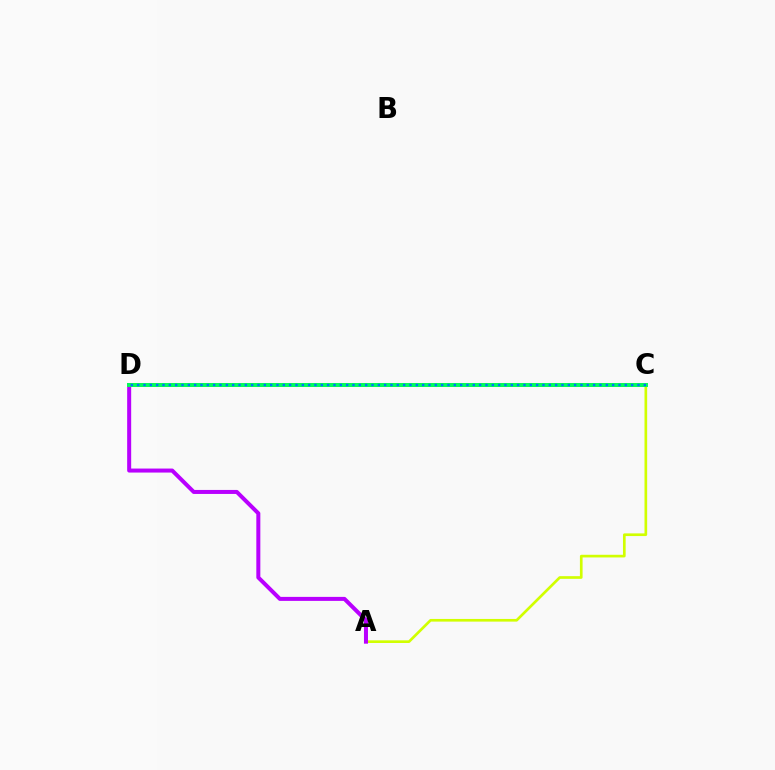{('A', 'C'): [{'color': '#d1ff00', 'line_style': 'solid', 'thickness': 1.92}], ('A', 'D'): [{'color': '#b900ff', 'line_style': 'solid', 'thickness': 2.89}], ('C', 'D'): [{'color': '#ff0000', 'line_style': 'solid', 'thickness': 2.54}, {'color': '#00ff5c', 'line_style': 'solid', 'thickness': 2.83}, {'color': '#0074ff', 'line_style': 'dotted', 'thickness': 1.72}]}